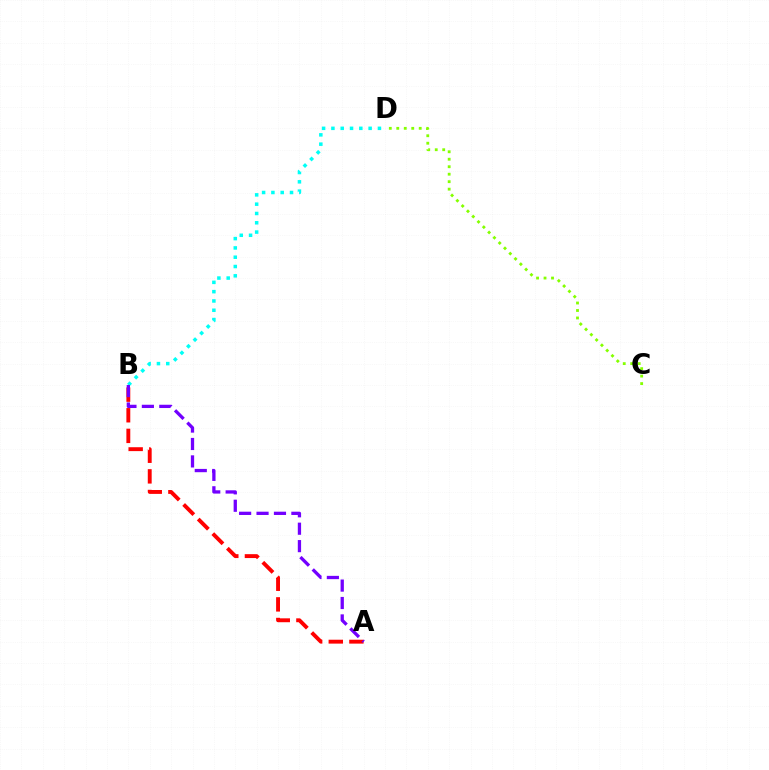{('B', 'D'): [{'color': '#00fff6', 'line_style': 'dotted', 'thickness': 2.53}], ('C', 'D'): [{'color': '#84ff00', 'line_style': 'dotted', 'thickness': 2.03}], ('A', 'B'): [{'color': '#ff0000', 'line_style': 'dashed', 'thickness': 2.8}, {'color': '#7200ff', 'line_style': 'dashed', 'thickness': 2.37}]}